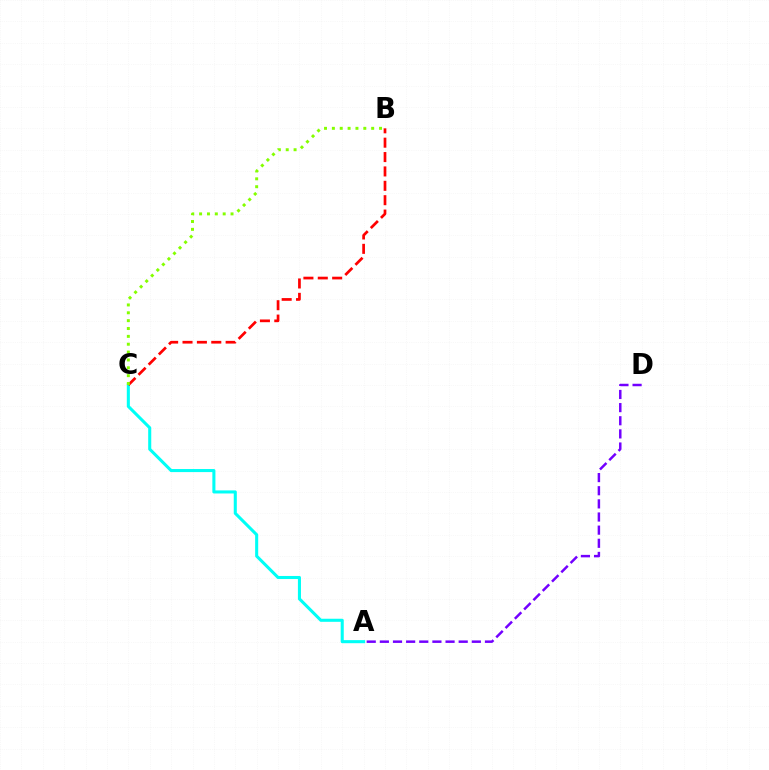{('A', 'D'): [{'color': '#7200ff', 'line_style': 'dashed', 'thickness': 1.78}], ('A', 'C'): [{'color': '#00fff6', 'line_style': 'solid', 'thickness': 2.21}], ('B', 'C'): [{'color': '#ff0000', 'line_style': 'dashed', 'thickness': 1.95}, {'color': '#84ff00', 'line_style': 'dotted', 'thickness': 2.14}]}